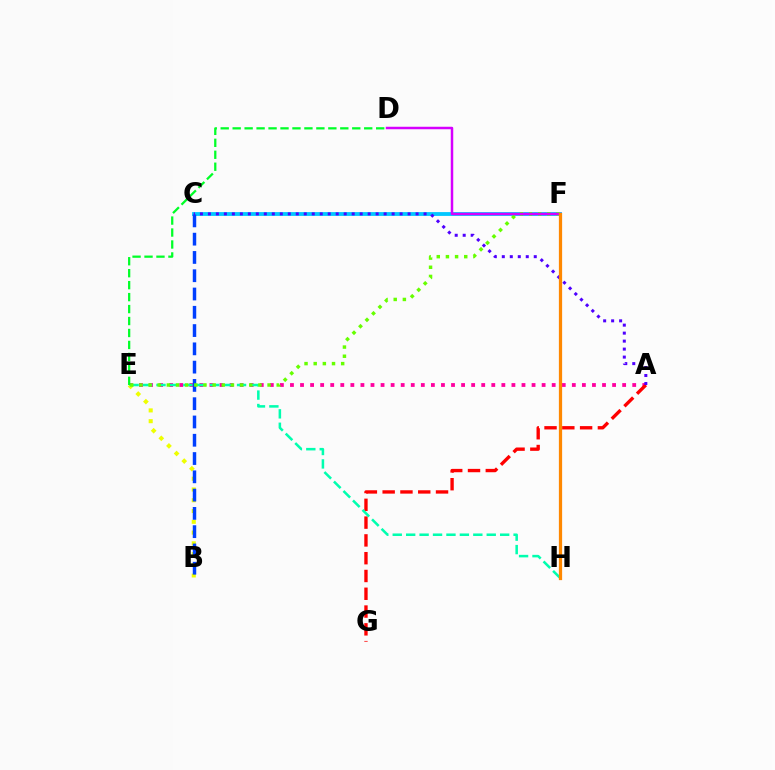{('A', 'E'): [{'color': '#ff00a0', 'line_style': 'dotted', 'thickness': 2.73}], ('C', 'F'): [{'color': '#00c7ff', 'line_style': 'solid', 'thickness': 2.75}], ('A', 'G'): [{'color': '#ff0000', 'line_style': 'dashed', 'thickness': 2.42}], ('B', 'E'): [{'color': '#eeff00', 'line_style': 'dotted', 'thickness': 2.93}], ('B', 'C'): [{'color': '#003fff', 'line_style': 'dashed', 'thickness': 2.48}], ('A', 'C'): [{'color': '#4f00ff', 'line_style': 'dotted', 'thickness': 2.17}], ('E', 'H'): [{'color': '#00ffaf', 'line_style': 'dashed', 'thickness': 1.82}], ('E', 'F'): [{'color': '#66ff00', 'line_style': 'dotted', 'thickness': 2.49}], ('D', 'F'): [{'color': '#d600ff', 'line_style': 'solid', 'thickness': 1.79}], ('F', 'H'): [{'color': '#ff8800', 'line_style': 'solid', 'thickness': 2.33}], ('D', 'E'): [{'color': '#00ff27', 'line_style': 'dashed', 'thickness': 1.62}]}